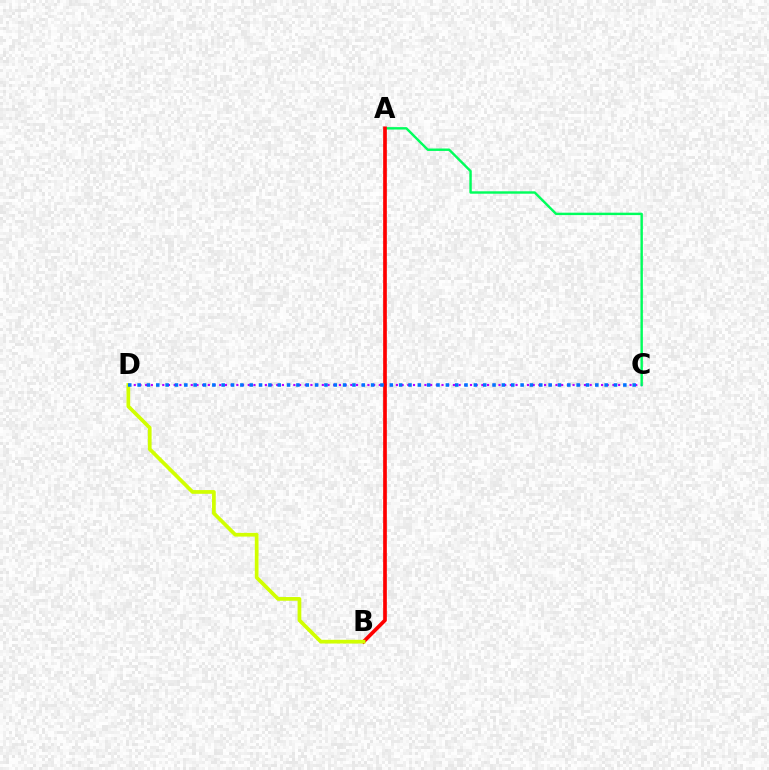{('C', 'D'): [{'color': '#b900ff', 'line_style': 'dotted', 'thickness': 1.55}, {'color': '#0074ff', 'line_style': 'dotted', 'thickness': 2.54}], ('A', 'C'): [{'color': '#00ff5c', 'line_style': 'solid', 'thickness': 1.74}], ('A', 'B'): [{'color': '#ff0000', 'line_style': 'solid', 'thickness': 2.66}], ('B', 'D'): [{'color': '#d1ff00', 'line_style': 'solid', 'thickness': 2.68}]}